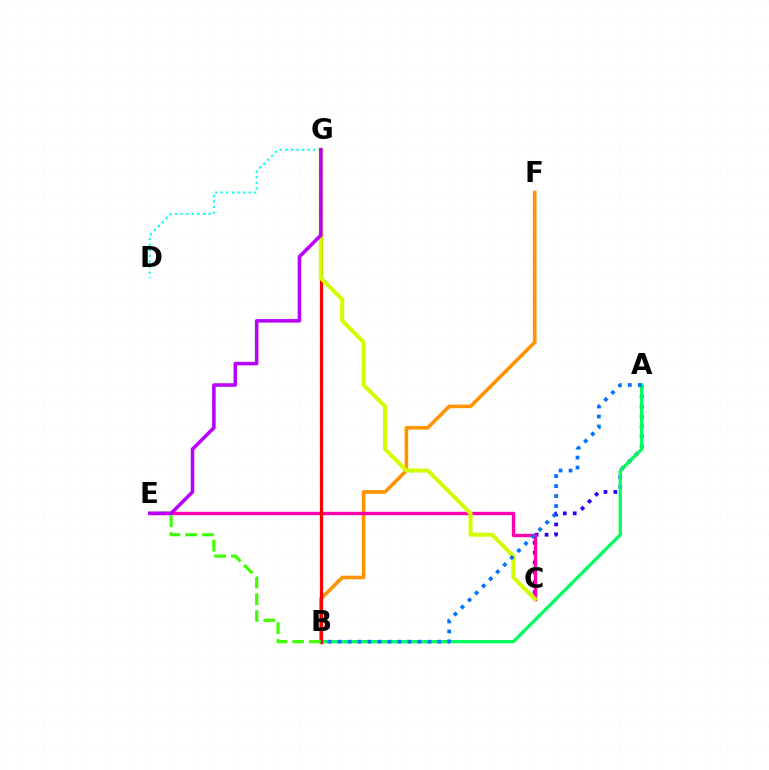{('D', 'G'): [{'color': '#00fff6', 'line_style': 'dotted', 'thickness': 1.52}], ('B', 'F'): [{'color': '#ff9400', 'line_style': 'solid', 'thickness': 2.6}], ('A', 'C'): [{'color': '#2500ff', 'line_style': 'dotted', 'thickness': 2.69}], ('C', 'E'): [{'color': '#ff00ac', 'line_style': 'solid', 'thickness': 2.43}], ('A', 'B'): [{'color': '#00ff5c', 'line_style': 'solid', 'thickness': 2.35}, {'color': '#0074ff', 'line_style': 'dotted', 'thickness': 2.71}], ('B', 'G'): [{'color': '#ff0000', 'line_style': 'solid', 'thickness': 2.35}], ('B', 'E'): [{'color': '#3dff00', 'line_style': 'dashed', 'thickness': 2.28}], ('C', 'G'): [{'color': '#d1ff00', 'line_style': 'solid', 'thickness': 2.9}], ('E', 'G'): [{'color': '#b900ff', 'line_style': 'solid', 'thickness': 2.54}]}